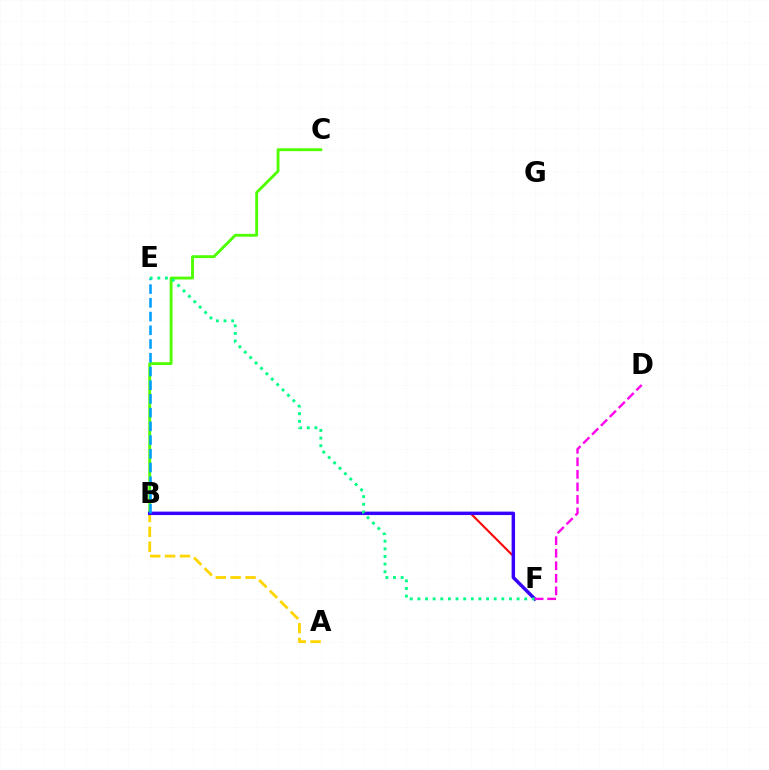{('A', 'B'): [{'color': '#ffd500', 'line_style': 'dashed', 'thickness': 2.02}], ('B', 'F'): [{'color': '#ff0000', 'line_style': 'solid', 'thickness': 1.51}, {'color': '#3700ff', 'line_style': 'solid', 'thickness': 2.47}], ('B', 'C'): [{'color': '#4fff00', 'line_style': 'solid', 'thickness': 2.06}], ('B', 'E'): [{'color': '#009eff', 'line_style': 'dashed', 'thickness': 1.86}], ('E', 'F'): [{'color': '#00ff86', 'line_style': 'dotted', 'thickness': 2.07}], ('D', 'F'): [{'color': '#ff00ed', 'line_style': 'dashed', 'thickness': 1.7}]}